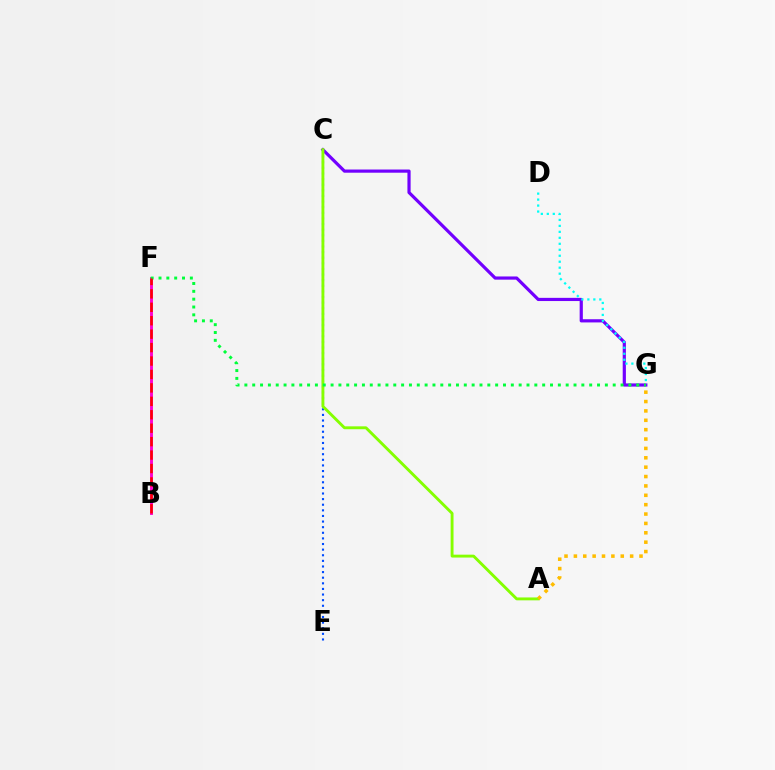{('C', 'E'): [{'color': '#004bff', 'line_style': 'dotted', 'thickness': 1.53}], ('C', 'G'): [{'color': '#7200ff', 'line_style': 'solid', 'thickness': 2.29}], ('D', 'G'): [{'color': '#00fff6', 'line_style': 'dotted', 'thickness': 1.62}], ('B', 'F'): [{'color': '#ff00cf', 'line_style': 'solid', 'thickness': 2.08}, {'color': '#ff0000', 'line_style': 'dashed', 'thickness': 1.82}], ('A', 'C'): [{'color': '#84ff00', 'line_style': 'solid', 'thickness': 2.08}], ('A', 'G'): [{'color': '#ffbd00', 'line_style': 'dotted', 'thickness': 2.55}], ('F', 'G'): [{'color': '#00ff39', 'line_style': 'dotted', 'thickness': 2.13}]}